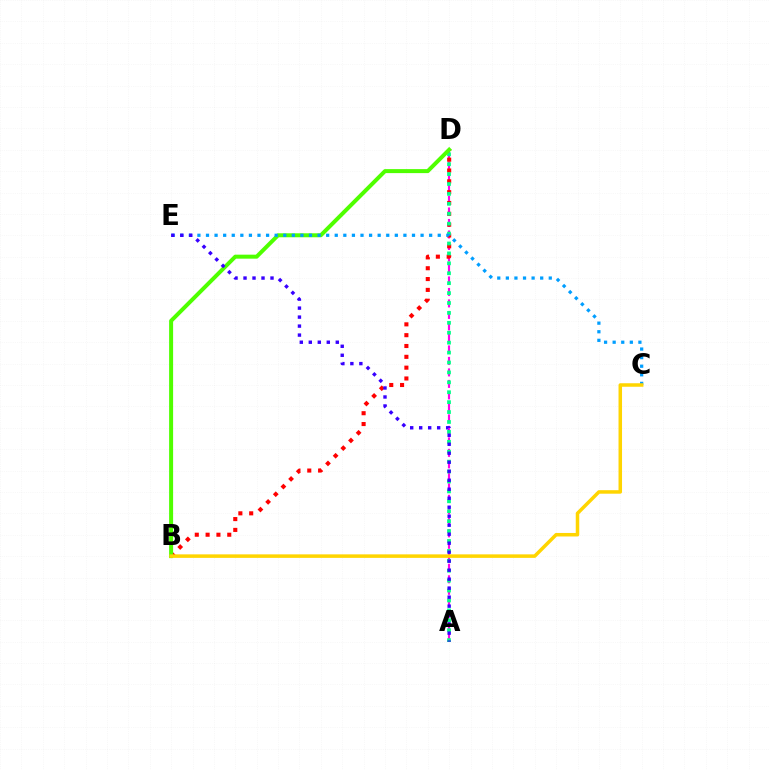{('A', 'D'): [{'color': '#ff00ed', 'line_style': 'dashed', 'thickness': 1.56}, {'color': '#00ff86', 'line_style': 'dotted', 'thickness': 2.69}], ('B', 'D'): [{'color': '#ff0000', 'line_style': 'dotted', 'thickness': 2.94}, {'color': '#4fff00', 'line_style': 'solid', 'thickness': 2.88}], ('C', 'E'): [{'color': '#009eff', 'line_style': 'dotted', 'thickness': 2.33}], ('B', 'C'): [{'color': '#ffd500', 'line_style': 'solid', 'thickness': 2.53}], ('A', 'E'): [{'color': '#3700ff', 'line_style': 'dotted', 'thickness': 2.44}]}